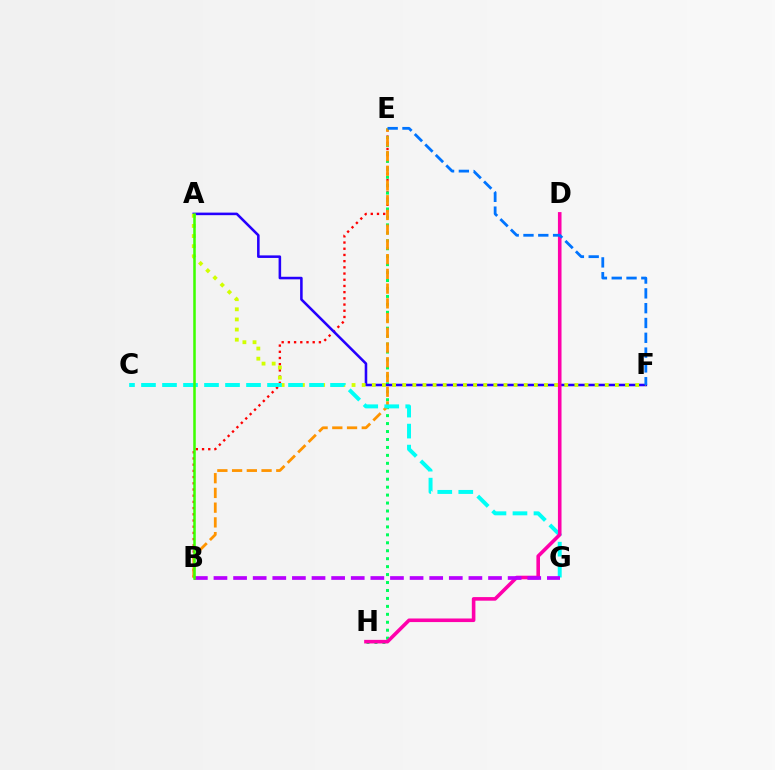{('B', 'E'): [{'color': '#ff0000', 'line_style': 'dotted', 'thickness': 1.69}, {'color': '#ff9400', 'line_style': 'dashed', 'thickness': 2.0}], ('E', 'H'): [{'color': '#00ff5c', 'line_style': 'dotted', 'thickness': 2.16}], ('A', 'F'): [{'color': '#2500ff', 'line_style': 'solid', 'thickness': 1.84}, {'color': '#d1ff00', 'line_style': 'dotted', 'thickness': 2.75}], ('C', 'G'): [{'color': '#00fff6', 'line_style': 'dashed', 'thickness': 2.85}], ('D', 'H'): [{'color': '#ff00ac', 'line_style': 'solid', 'thickness': 2.58}], ('B', 'G'): [{'color': '#b900ff', 'line_style': 'dashed', 'thickness': 2.66}], ('A', 'B'): [{'color': '#3dff00', 'line_style': 'solid', 'thickness': 1.83}], ('E', 'F'): [{'color': '#0074ff', 'line_style': 'dashed', 'thickness': 2.01}]}